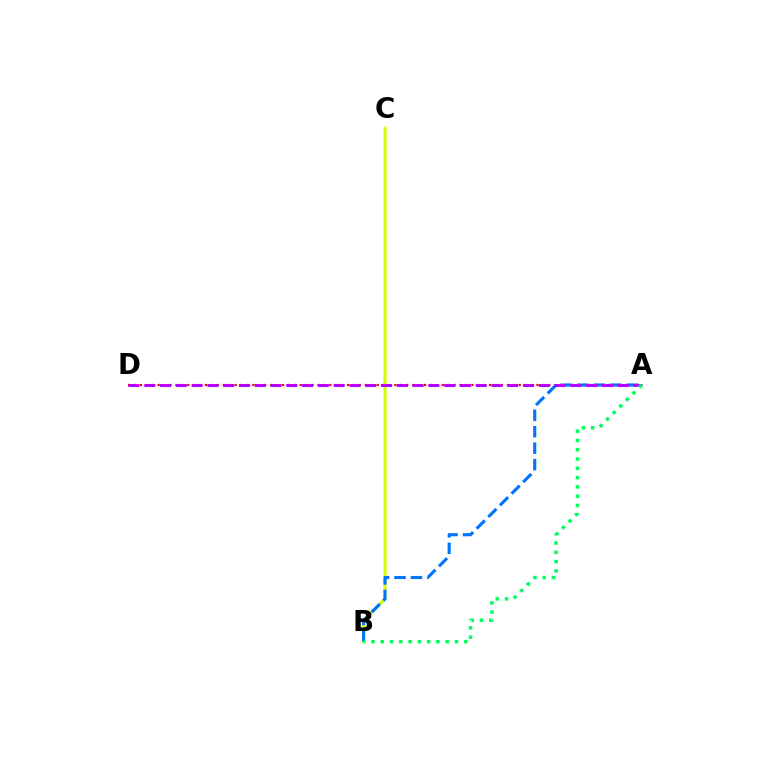{('A', 'D'): [{'color': '#ff0000', 'line_style': 'dotted', 'thickness': 1.61}, {'color': '#b900ff', 'line_style': 'dashed', 'thickness': 2.14}], ('B', 'C'): [{'color': '#d1ff00', 'line_style': 'solid', 'thickness': 2.22}], ('A', 'B'): [{'color': '#0074ff', 'line_style': 'dashed', 'thickness': 2.24}, {'color': '#00ff5c', 'line_style': 'dotted', 'thickness': 2.52}]}